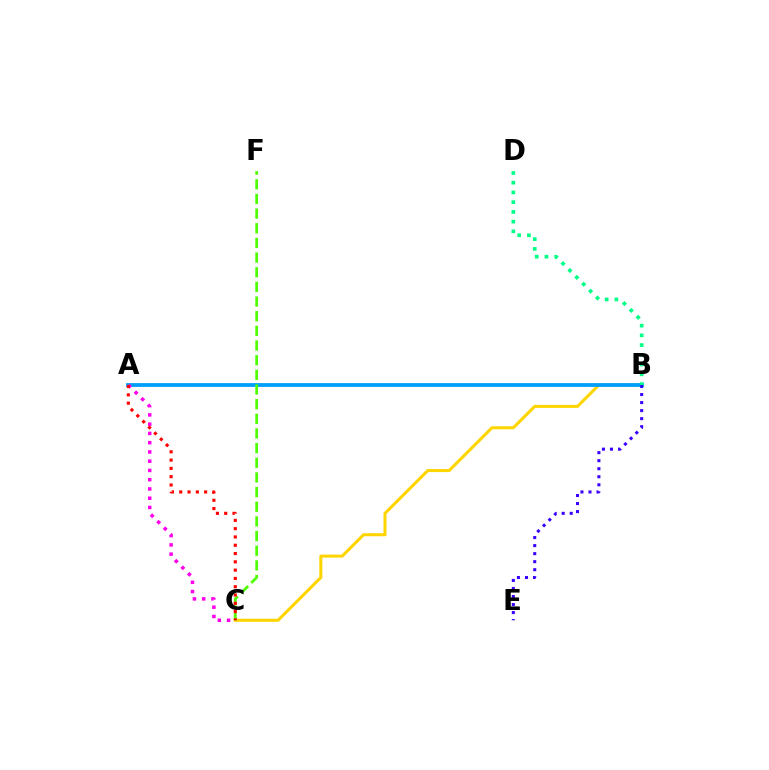{('B', 'C'): [{'color': '#ffd500', 'line_style': 'solid', 'thickness': 2.19}], ('A', 'B'): [{'color': '#009eff', 'line_style': 'solid', 'thickness': 2.73}], ('C', 'F'): [{'color': '#4fff00', 'line_style': 'dashed', 'thickness': 1.99}], ('A', 'C'): [{'color': '#ff00ed', 'line_style': 'dotted', 'thickness': 2.51}, {'color': '#ff0000', 'line_style': 'dotted', 'thickness': 2.25}], ('B', 'E'): [{'color': '#3700ff', 'line_style': 'dotted', 'thickness': 2.18}], ('B', 'D'): [{'color': '#00ff86', 'line_style': 'dotted', 'thickness': 2.65}]}